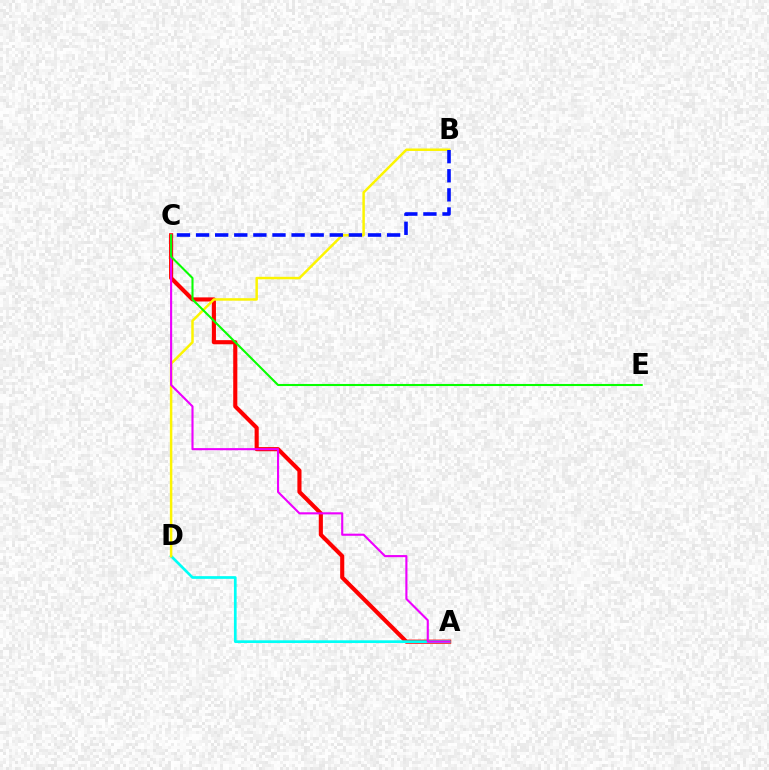{('A', 'C'): [{'color': '#ff0000', 'line_style': 'solid', 'thickness': 2.96}, {'color': '#ee00ff', 'line_style': 'solid', 'thickness': 1.52}], ('A', 'D'): [{'color': '#00fff6', 'line_style': 'solid', 'thickness': 1.95}], ('B', 'D'): [{'color': '#fcf500', 'line_style': 'solid', 'thickness': 1.79}], ('B', 'C'): [{'color': '#0010ff', 'line_style': 'dashed', 'thickness': 2.6}], ('C', 'E'): [{'color': '#08ff00', 'line_style': 'solid', 'thickness': 1.5}]}